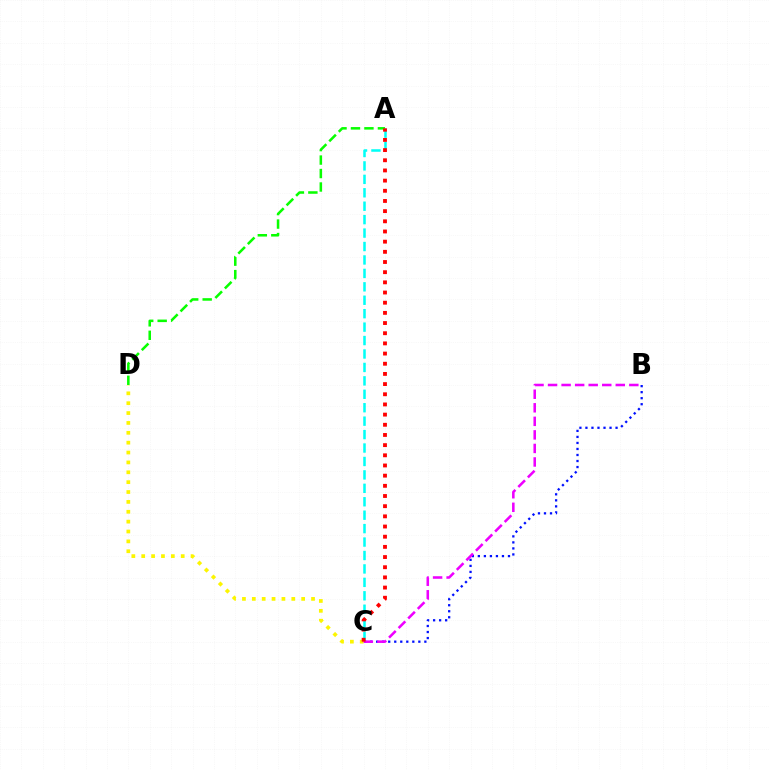{('C', 'D'): [{'color': '#fcf500', 'line_style': 'dotted', 'thickness': 2.68}], ('A', 'D'): [{'color': '#08ff00', 'line_style': 'dashed', 'thickness': 1.83}], ('A', 'C'): [{'color': '#00fff6', 'line_style': 'dashed', 'thickness': 1.82}, {'color': '#ff0000', 'line_style': 'dotted', 'thickness': 2.76}], ('B', 'C'): [{'color': '#0010ff', 'line_style': 'dotted', 'thickness': 1.64}, {'color': '#ee00ff', 'line_style': 'dashed', 'thickness': 1.84}]}